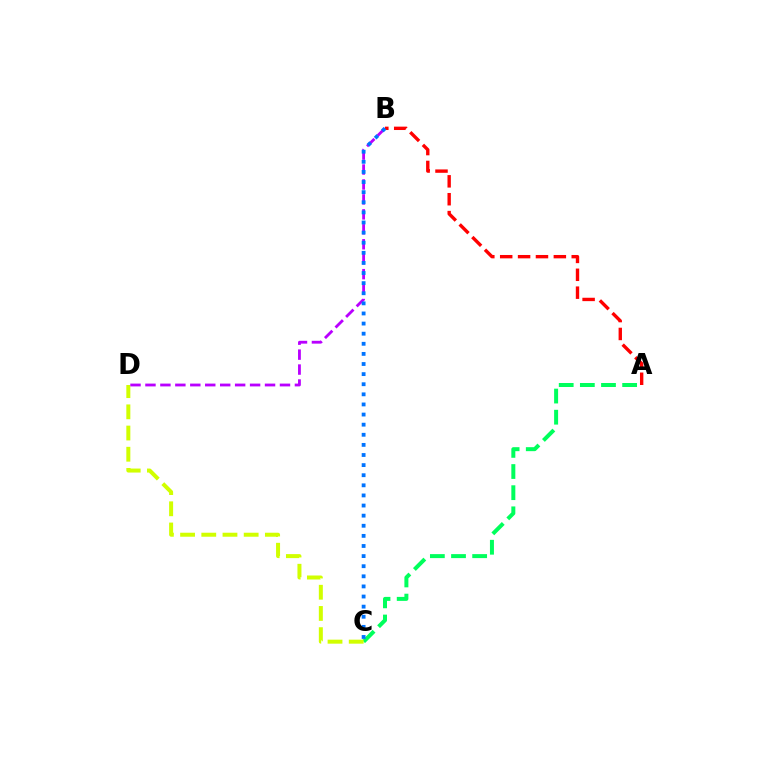{('A', 'C'): [{'color': '#00ff5c', 'line_style': 'dashed', 'thickness': 2.87}], ('C', 'D'): [{'color': '#d1ff00', 'line_style': 'dashed', 'thickness': 2.88}], ('B', 'D'): [{'color': '#b900ff', 'line_style': 'dashed', 'thickness': 2.03}], ('A', 'B'): [{'color': '#ff0000', 'line_style': 'dashed', 'thickness': 2.43}], ('B', 'C'): [{'color': '#0074ff', 'line_style': 'dotted', 'thickness': 2.75}]}